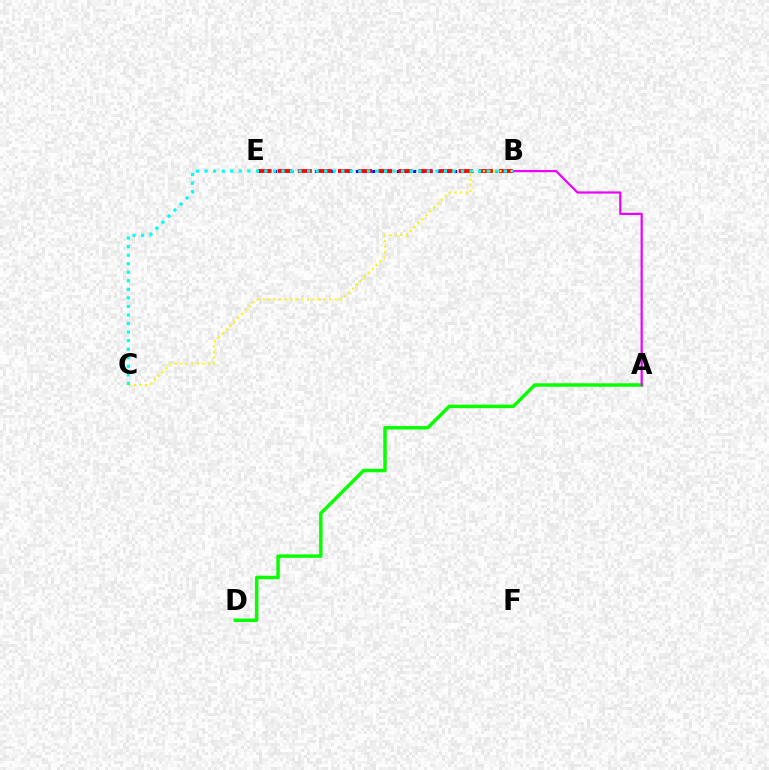{('B', 'E'): [{'color': '#0010ff', 'line_style': 'dotted', 'thickness': 2.23}, {'color': '#ff0000', 'line_style': 'dashed', 'thickness': 2.73}], ('A', 'D'): [{'color': '#08ff00', 'line_style': 'solid', 'thickness': 2.49}], ('A', 'B'): [{'color': '#ee00ff', 'line_style': 'solid', 'thickness': 1.59}], ('B', 'C'): [{'color': '#fcf500', 'line_style': 'dotted', 'thickness': 1.5}, {'color': '#00fff6', 'line_style': 'dotted', 'thickness': 2.32}]}